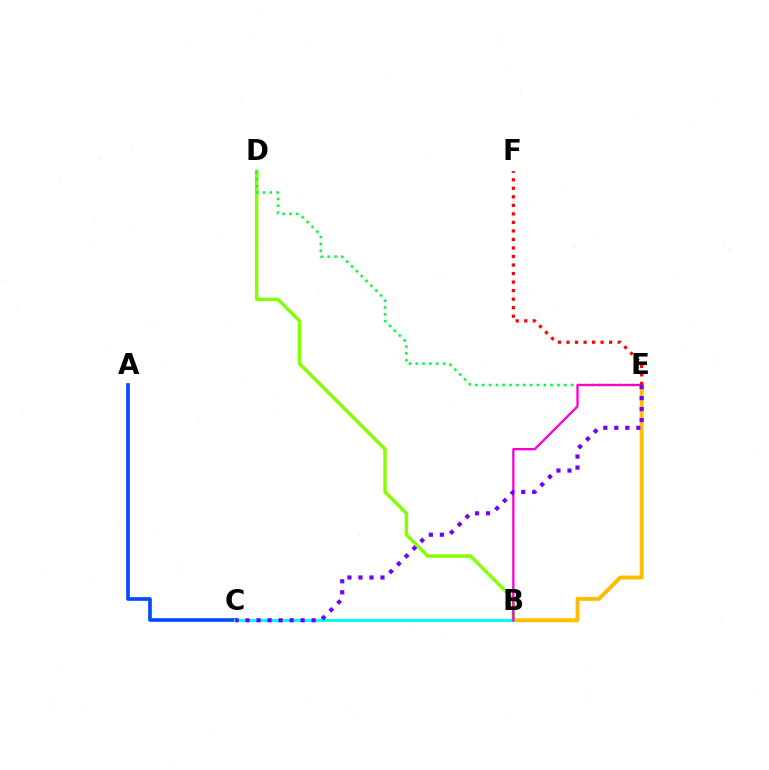{('A', 'C'): [{'color': '#004bff', 'line_style': 'solid', 'thickness': 2.63}], ('B', 'D'): [{'color': '#84ff00', 'line_style': 'solid', 'thickness': 2.46}], ('B', 'E'): [{'color': '#ffbd00', 'line_style': 'solid', 'thickness': 2.83}, {'color': '#ff00cf', 'line_style': 'solid', 'thickness': 1.66}], ('B', 'C'): [{'color': '#00fff6', 'line_style': 'solid', 'thickness': 2.17}], ('D', 'E'): [{'color': '#00ff39', 'line_style': 'dotted', 'thickness': 1.86}], ('E', 'F'): [{'color': '#ff0000', 'line_style': 'dotted', 'thickness': 2.32}], ('C', 'E'): [{'color': '#7200ff', 'line_style': 'dotted', 'thickness': 2.99}]}